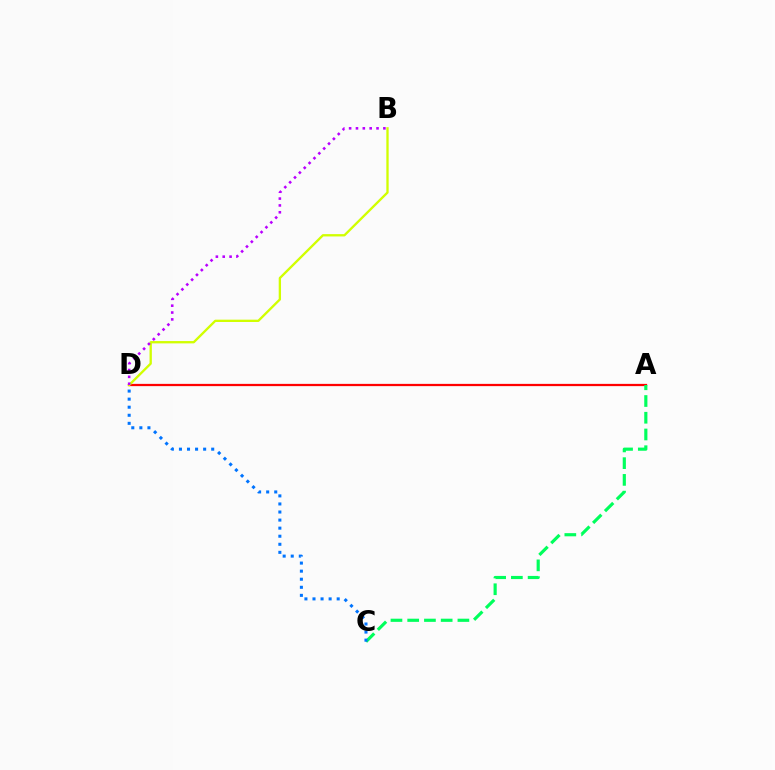{('A', 'D'): [{'color': '#ff0000', 'line_style': 'solid', 'thickness': 1.62}], ('A', 'C'): [{'color': '#00ff5c', 'line_style': 'dashed', 'thickness': 2.27}], ('C', 'D'): [{'color': '#0074ff', 'line_style': 'dotted', 'thickness': 2.19}], ('B', 'D'): [{'color': '#d1ff00', 'line_style': 'solid', 'thickness': 1.67}, {'color': '#b900ff', 'line_style': 'dotted', 'thickness': 1.86}]}